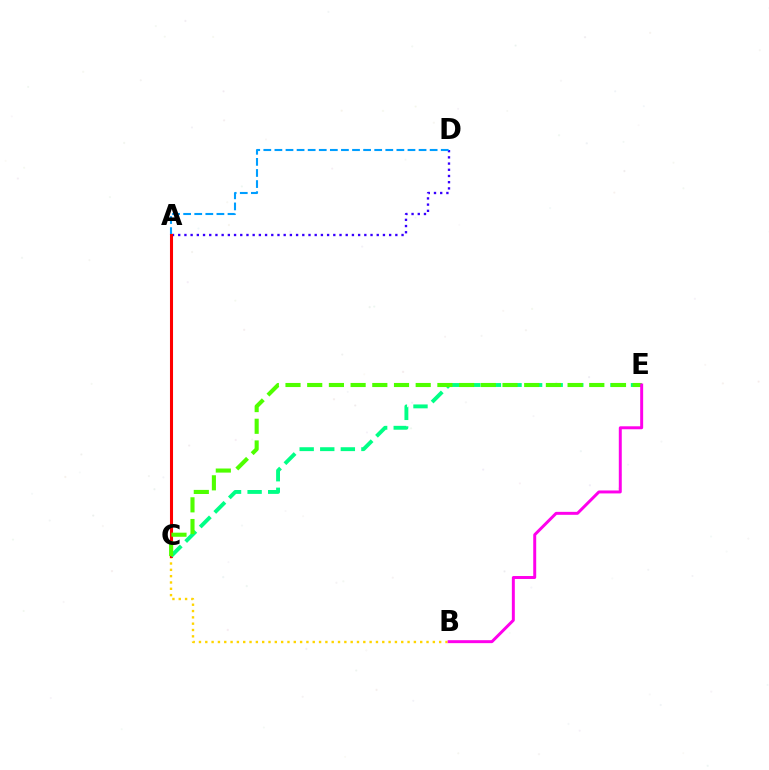{('A', 'D'): [{'color': '#3700ff', 'line_style': 'dotted', 'thickness': 1.69}, {'color': '#009eff', 'line_style': 'dashed', 'thickness': 1.51}], ('B', 'C'): [{'color': '#ffd500', 'line_style': 'dotted', 'thickness': 1.72}], ('A', 'C'): [{'color': '#ff0000', 'line_style': 'solid', 'thickness': 2.21}], ('C', 'E'): [{'color': '#00ff86', 'line_style': 'dashed', 'thickness': 2.8}, {'color': '#4fff00', 'line_style': 'dashed', 'thickness': 2.95}], ('B', 'E'): [{'color': '#ff00ed', 'line_style': 'solid', 'thickness': 2.13}]}